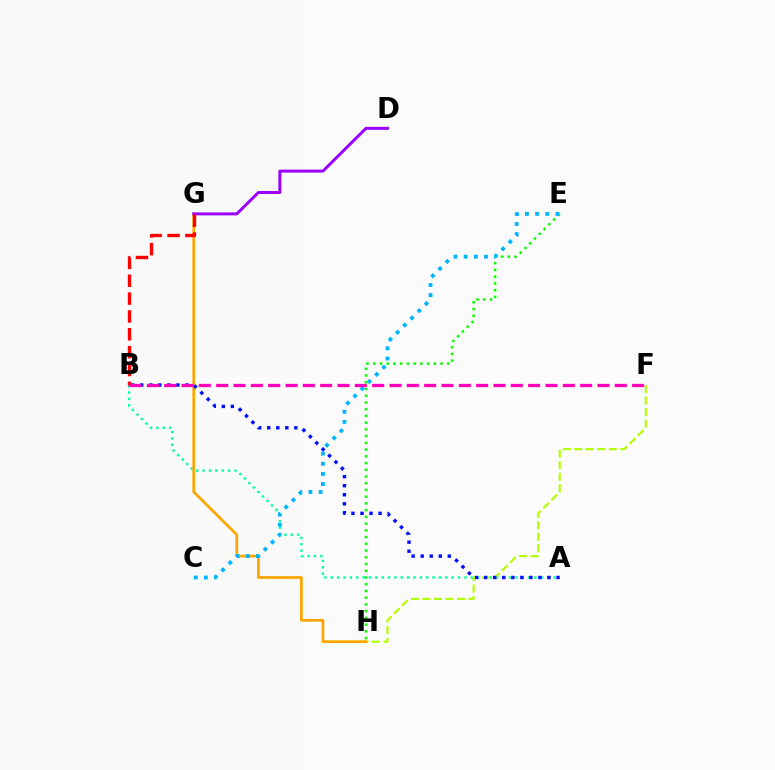{('E', 'H'): [{'color': '#08ff00', 'line_style': 'dotted', 'thickness': 1.83}], ('A', 'B'): [{'color': '#00ff9d', 'line_style': 'dotted', 'thickness': 1.73}, {'color': '#0010ff', 'line_style': 'dotted', 'thickness': 2.46}], ('F', 'H'): [{'color': '#b3ff00', 'line_style': 'dashed', 'thickness': 1.56}], ('G', 'H'): [{'color': '#ffa500', 'line_style': 'solid', 'thickness': 1.96}], ('D', 'G'): [{'color': '#9b00ff', 'line_style': 'solid', 'thickness': 2.15}], ('C', 'E'): [{'color': '#00b5ff', 'line_style': 'dotted', 'thickness': 2.76}], ('B', 'G'): [{'color': '#ff0000', 'line_style': 'dashed', 'thickness': 2.43}], ('B', 'F'): [{'color': '#ff00bd', 'line_style': 'dashed', 'thickness': 2.35}]}